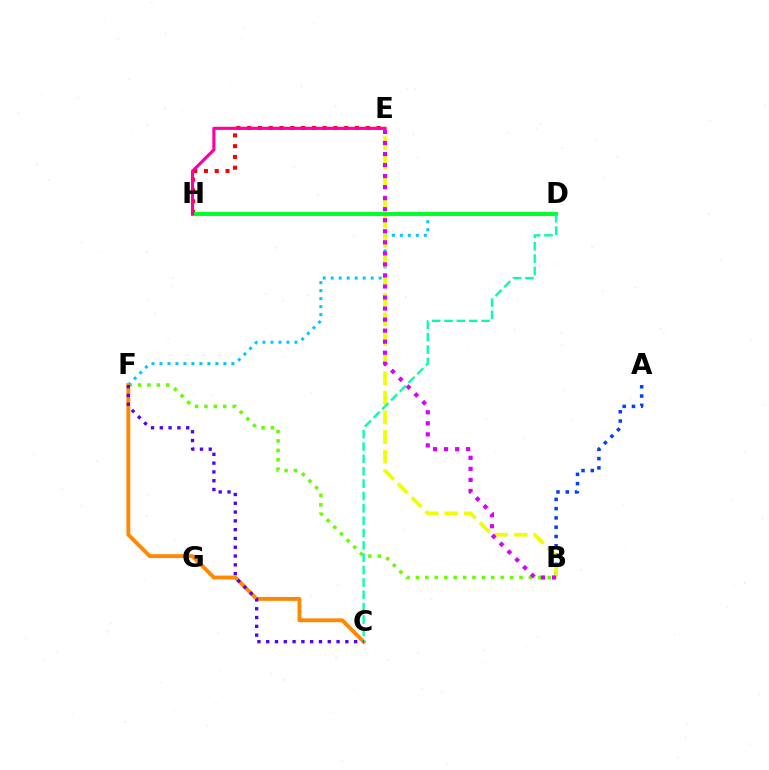{('A', 'B'): [{'color': '#003fff', 'line_style': 'dotted', 'thickness': 2.52}], ('B', 'F'): [{'color': '#66ff00', 'line_style': 'dotted', 'thickness': 2.56}], ('E', 'H'): [{'color': '#ff0000', 'line_style': 'dotted', 'thickness': 2.93}, {'color': '#ff00a0', 'line_style': 'solid', 'thickness': 2.24}], ('D', 'F'): [{'color': '#00c7ff', 'line_style': 'dotted', 'thickness': 2.17}], ('C', 'F'): [{'color': '#ff8800', 'line_style': 'solid', 'thickness': 2.77}, {'color': '#4f00ff', 'line_style': 'dotted', 'thickness': 2.39}], ('B', 'E'): [{'color': '#eeff00', 'line_style': 'dashed', 'thickness': 2.66}, {'color': '#d600ff', 'line_style': 'dotted', 'thickness': 3.0}], ('D', 'H'): [{'color': '#00ff27', 'line_style': 'solid', 'thickness': 2.82}], ('C', 'D'): [{'color': '#00ffaf', 'line_style': 'dashed', 'thickness': 1.68}]}